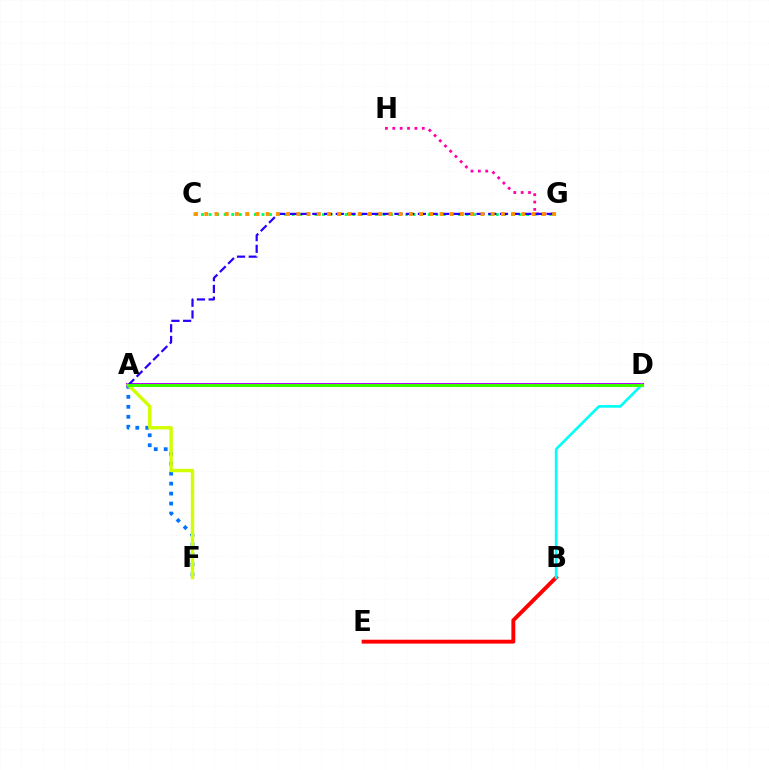{('A', 'D'): [{'color': '#b900ff', 'line_style': 'solid', 'thickness': 2.9}, {'color': '#3dff00', 'line_style': 'solid', 'thickness': 2.18}], ('G', 'H'): [{'color': '#ff00ac', 'line_style': 'dotted', 'thickness': 2.0}], ('A', 'F'): [{'color': '#0074ff', 'line_style': 'dotted', 'thickness': 2.71}, {'color': '#d1ff00', 'line_style': 'solid', 'thickness': 2.45}], ('C', 'G'): [{'color': '#00ff5c', 'line_style': 'dotted', 'thickness': 2.05}, {'color': '#ff9400', 'line_style': 'dotted', 'thickness': 2.78}], ('B', 'E'): [{'color': '#ff0000', 'line_style': 'solid', 'thickness': 2.8}], ('A', 'G'): [{'color': '#2500ff', 'line_style': 'dashed', 'thickness': 1.59}], ('B', 'D'): [{'color': '#00fff6', 'line_style': 'solid', 'thickness': 1.91}]}